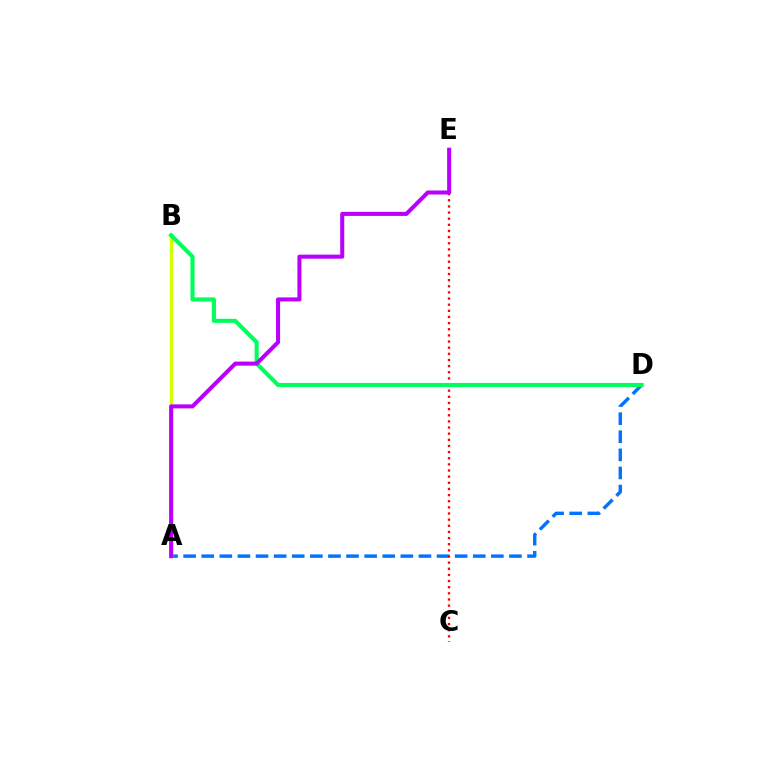{('A', 'D'): [{'color': '#0074ff', 'line_style': 'dashed', 'thickness': 2.46}], ('A', 'B'): [{'color': '#d1ff00', 'line_style': 'solid', 'thickness': 2.47}], ('C', 'E'): [{'color': '#ff0000', 'line_style': 'dotted', 'thickness': 1.67}], ('B', 'D'): [{'color': '#00ff5c', 'line_style': 'solid', 'thickness': 2.96}], ('A', 'E'): [{'color': '#b900ff', 'line_style': 'solid', 'thickness': 2.92}]}